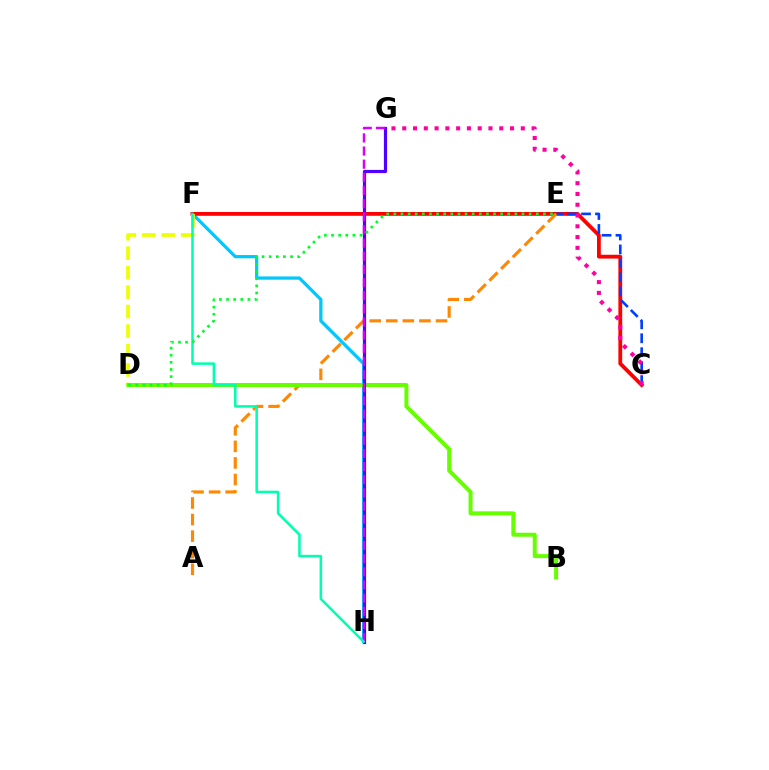{('F', 'H'): [{'color': '#00c7ff', 'line_style': 'solid', 'thickness': 2.33}, {'color': '#00ffaf', 'line_style': 'solid', 'thickness': 1.82}], ('C', 'F'): [{'color': '#ff0000', 'line_style': 'solid', 'thickness': 2.74}], ('C', 'E'): [{'color': '#003fff', 'line_style': 'dashed', 'thickness': 1.9}], ('D', 'F'): [{'color': '#eeff00', 'line_style': 'dashed', 'thickness': 2.65}], ('A', 'E'): [{'color': '#ff8800', 'line_style': 'dashed', 'thickness': 2.25}], ('B', 'D'): [{'color': '#66ff00', 'line_style': 'solid', 'thickness': 2.88}], ('C', 'G'): [{'color': '#ff00a0', 'line_style': 'dotted', 'thickness': 2.93}], ('G', 'H'): [{'color': '#4f00ff', 'line_style': 'solid', 'thickness': 2.3}, {'color': '#d600ff', 'line_style': 'dashed', 'thickness': 1.79}], ('D', 'E'): [{'color': '#00ff27', 'line_style': 'dotted', 'thickness': 1.93}]}